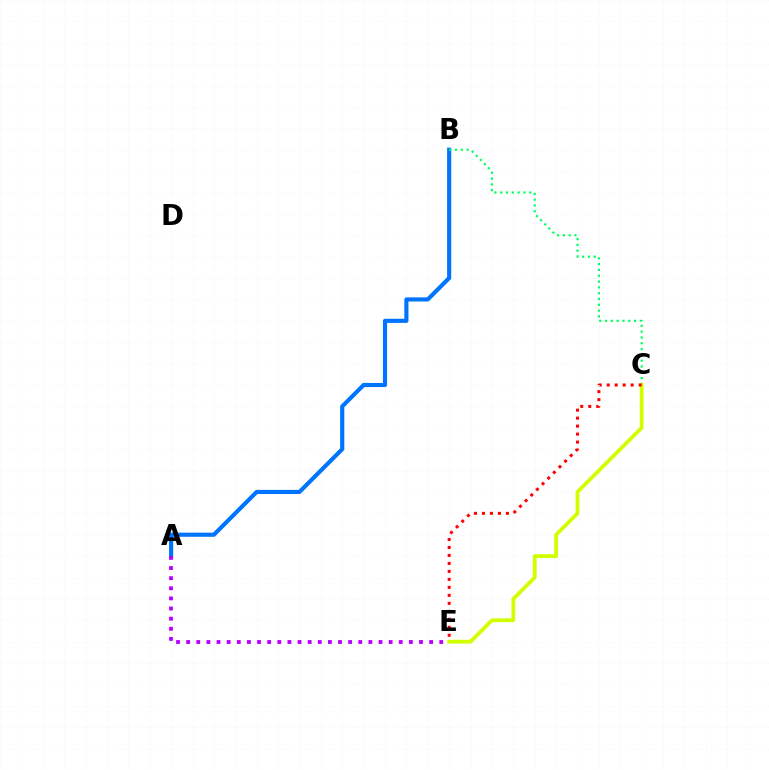{('A', 'B'): [{'color': '#0074ff', 'line_style': 'solid', 'thickness': 2.98}], ('A', 'E'): [{'color': '#b900ff', 'line_style': 'dotted', 'thickness': 2.75}], ('B', 'C'): [{'color': '#00ff5c', 'line_style': 'dotted', 'thickness': 1.58}], ('C', 'E'): [{'color': '#d1ff00', 'line_style': 'solid', 'thickness': 2.73}, {'color': '#ff0000', 'line_style': 'dotted', 'thickness': 2.17}]}